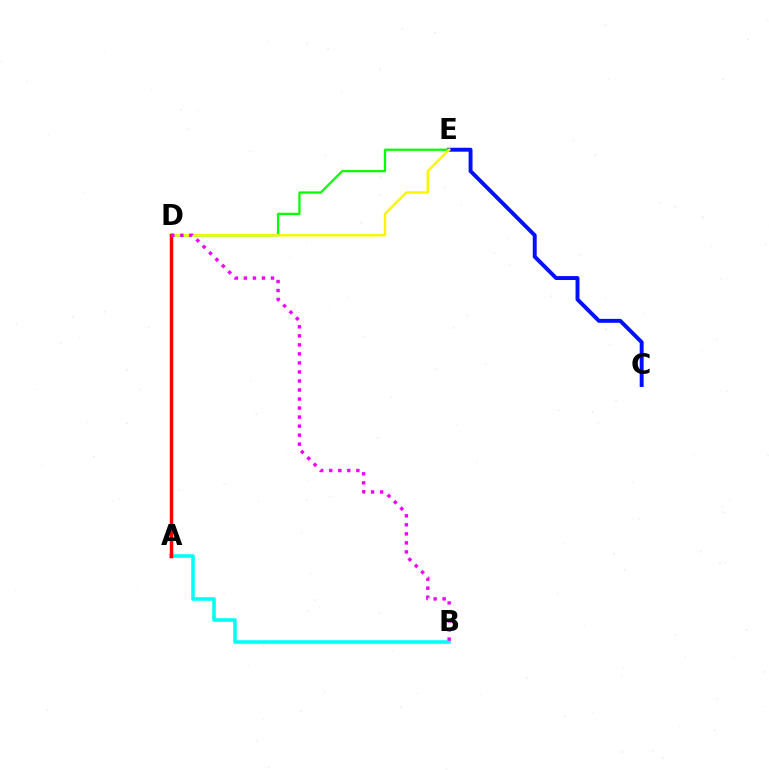{('C', 'E'): [{'color': '#0010ff', 'line_style': 'solid', 'thickness': 2.83}], ('D', 'E'): [{'color': '#08ff00', 'line_style': 'solid', 'thickness': 1.64}, {'color': '#fcf500', 'line_style': 'solid', 'thickness': 1.75}], ('A', 'B'): [{'color': '#00fff6', 'line_style': 'solid', 'thickness': 2.55}], ('A', 'D'): [{'color': '#ff0000', 'line_style': 'solid', 'thickness': 2.51}], ('B', 'D'): [{'color': '#ee00ff', 'line_style': 'dotted', 'thickness': 2.45}]}